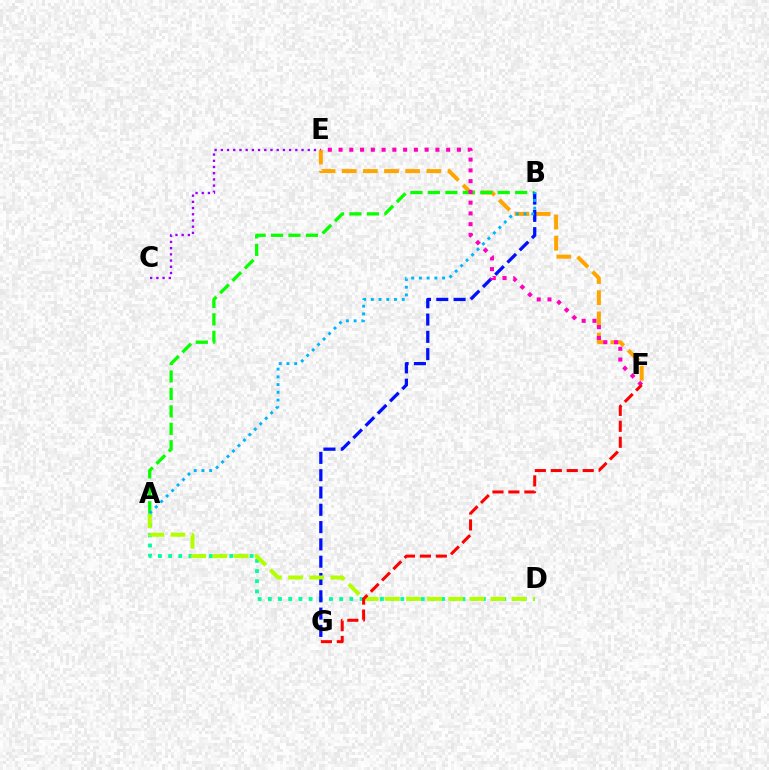{('C', 'E'): [{'color': '#9b00ff', 'line_style': 'dotted', 'thickness': 1.69}], ('A', 'D'): [{'color': '#00ff9d', 'line_style': 'dotted', 'thickness': 2.77}, {'color': '#b3ff00', 'line_style': 'dashed', 'thickness': 2.87}], ('E', 'F'): [{'color': '#ffa500', 'line_style': 'dashed', 'thickness': 2.88}, {'color': '#ff00bd', 'line_style': 'dotted', 'thickness': 2.92}], ('A', 'B'): [{'color': '#08ff00', 'line_style': 'dashed', 'thickness': 2.37}, {'color': '#00b5ff', 'line_style': 'dotted', 'thickness': 2.1}], ('B', 'G'): [{'color': '#0010ff', 'line_style': 'dashed', 'thickness': 2.35}], ('F', 'G'): [{'color': '#ff0000', 'line_style': 'dashed', 'thickness': 2.17}]}